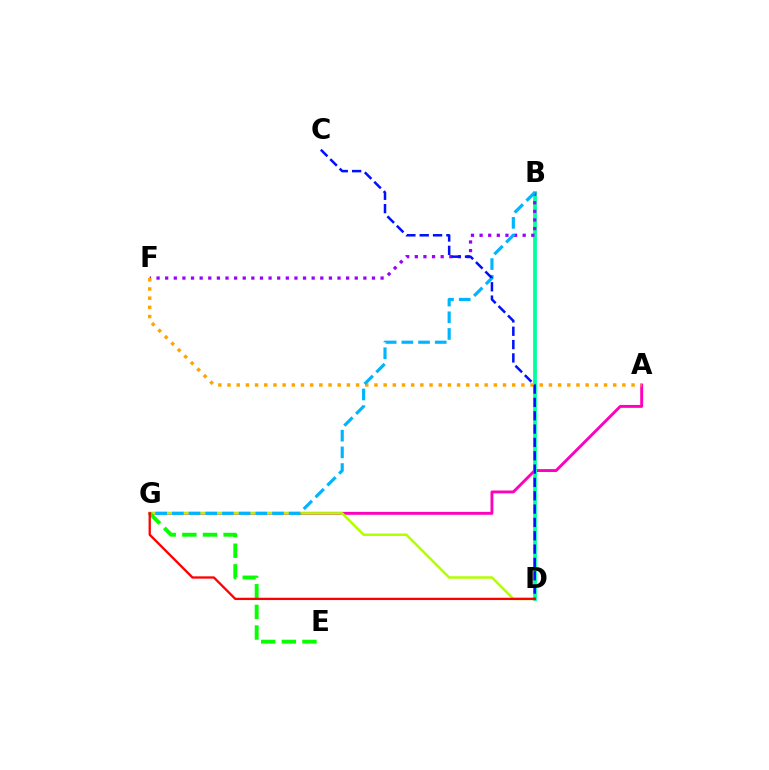{('A', 'G'): [{'color': '#ff00bd', 'line_style': 'solid', 'thickness': 2.09}], ('D', 'G'): [{'color': '#b3ff00', 'line_style': 'solid', 'thickness': 1.8}, {'color': '#ff0000', 'line_style': 'solid', 'thickness': 1.66}], ('B', 'D'): [{'color': '#00ff9d', 'line_style': 'solid', 'thickness': 2.72}], ('B', 'F'): [{'color': '#9b00ff', 'line_style': 'dotted', 'thickness': 2.34}], ('E', 'G'): [{'color': '#08ff00', 'line_style': 'dashed', 'thickness': 2.8}], ('A', 'F'): [{'color': '#ffa500', 'line_style': 'dotted', 'thickness': 2.49}], ('B', 'G'): [{'color': '#00b5ff', 'line_style': 'dashed', 'thickness': 2.27}], ('C', 'D'): [{'color': '#0010ff', 'line_style': 'dashed', 'thickness': 1.81}]}